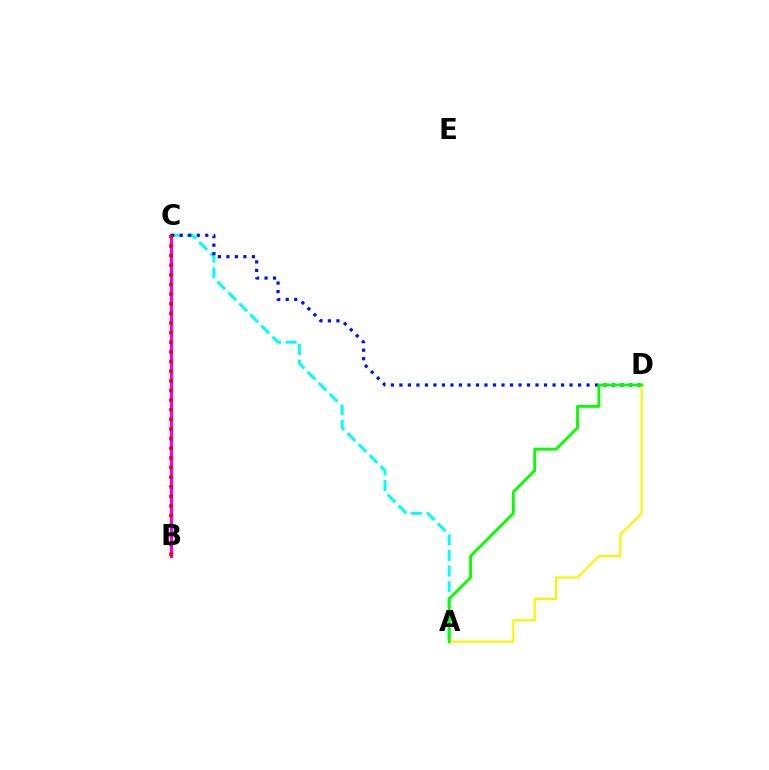{('B', 'C'): [{'color': '#ee00ff', 'line_style': 'solid', 'thickness': 2.32}, {'color': '#ff0000', 'line_style': 'dotted', 'thickness': 2.62}], ('A', 'C'): [{'color': '#00fff6', 'line_style': 'dashed', 'thickness': 2.12}], ('C', 'D'): [{'color': '#0010ff', 'line_style': 'dotted', 'thickness': 2.31}], ('A', 'D'): [{'color': '#fcf500', 'line_style': 'solid', 'thickness': 1.59}, {'color': '#08ff00', 'line_style': 'solid', 'thickness': 2.07}]}